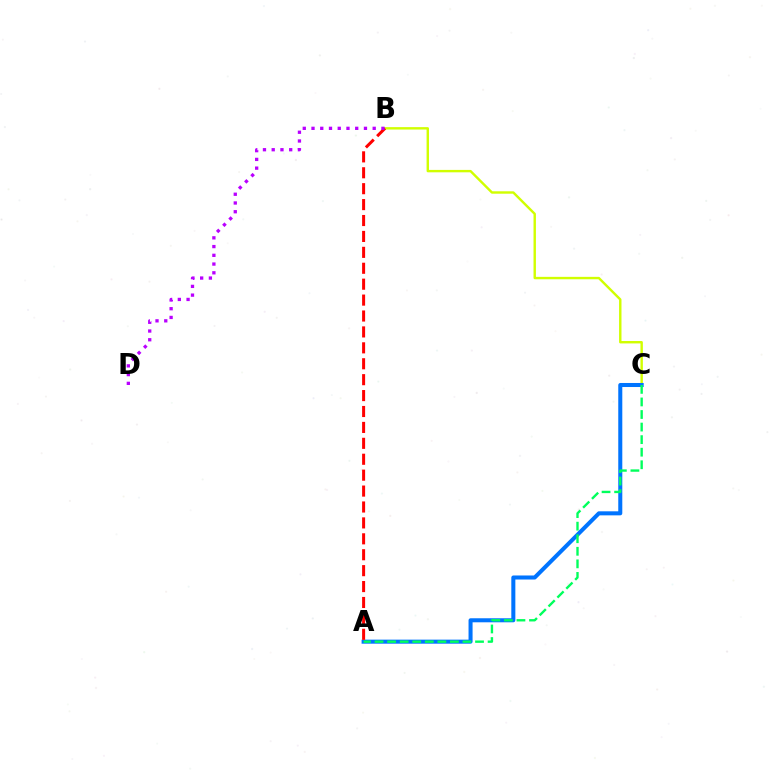{('B', 'C'): [{'color': '#d1ff00', 'line_style': 'solid', 'thickness': 1.74}], ('A', 'C'): [{'color': '#0074ff', 'line_style': 'solid', 'thickness': 2.91}, {'color': '#00ff5c', 'line_style': 'dashed', 'thickness': 1.71}], ('A', 'B'): [{'color': '#ff0000', 'line_style': 'dashed', 'thickness': 2.16}], ('B', 'D'): [{'color': '#b900ff', 'line_style': 'dotted', 'thickness': 2.38}]}